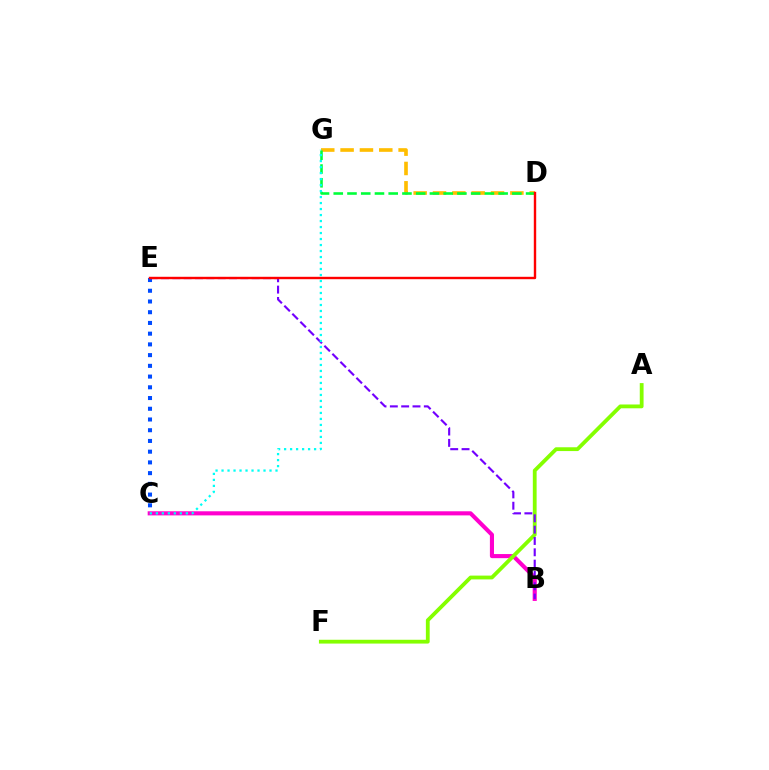{('D', 'G'): [{'color': '#ffbd00', 'line_style': 'dashed', 'thickness': 2.63}, {'color': '#00ff39', 'line_style': 'dashed', 'thickness': 1.87}], ('B', 'C'): [{'color': '#ff00cf', 'line_style': 'solid', 'thickness': 2.95}], ('A', 'F'): [{'color': '#84ff00', 'line_style': 'solid', 'thickness': 2.74}], ('C', 'E'): [{'color': '#004bff', 'line_style': 'dotted', 'thickness': 2.91}], ('B', 'E'): [{'color': '#7200ff', 'line_style': 'dashed', 'thickness': 1.54}], ('D', 'E'): [{'color': '#ff0000', 'line_style': 'solid', 'thickness': 1.73}], ('C', 'G'): [{'color': '#00fff6', 'line_style': 'dotted', 'thickness': 1.63}]}